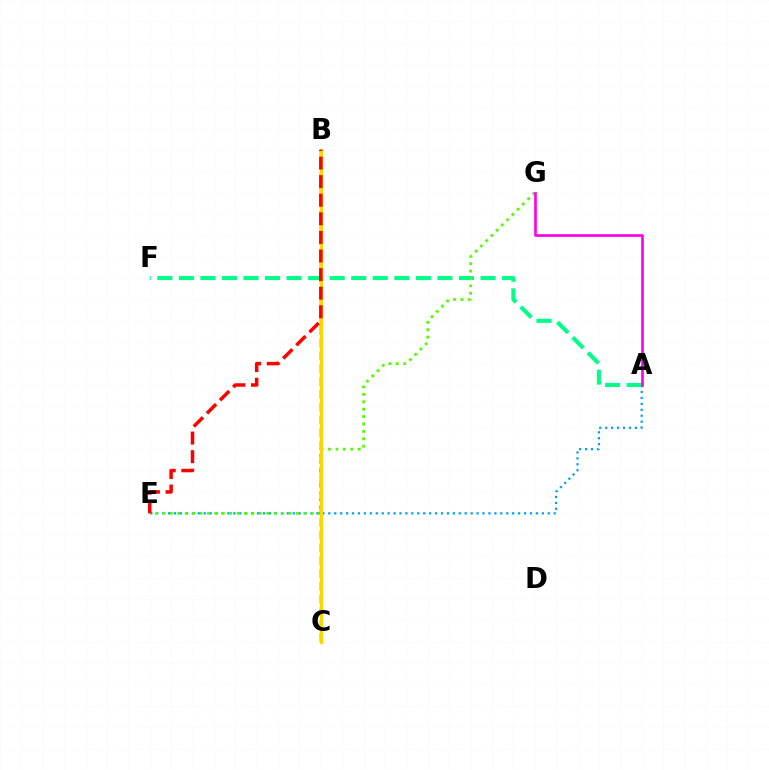{('A', 'E'): [{'color': '#009eff', 'line_style': 'dotted', 'thickness': 1.61}], ('A', 'F'): [{'color': '#00ff86', 'line_style': 'dashed', 'thickness': 2.93}], ('E', 'G'): [{'color': '#4fff00', 'line_style': 'dotted', 'thickness': 2.01}], ('A', 'G'): [{'color': '#ff00ed', 'line_style': 'solid', 'thickness': 1.92}], ('B', 'C'): [{'color': '#3700ff', 'line_style': 'dashed', 'thickness': 1.74}, {'color': '#ffd500', 'line_style': 'solid', 'thickness': 2.31}], ('B', 'E'): [{'color': '#ff0000', 'line_style': 'dashed', 'thickness': 2.53}]}